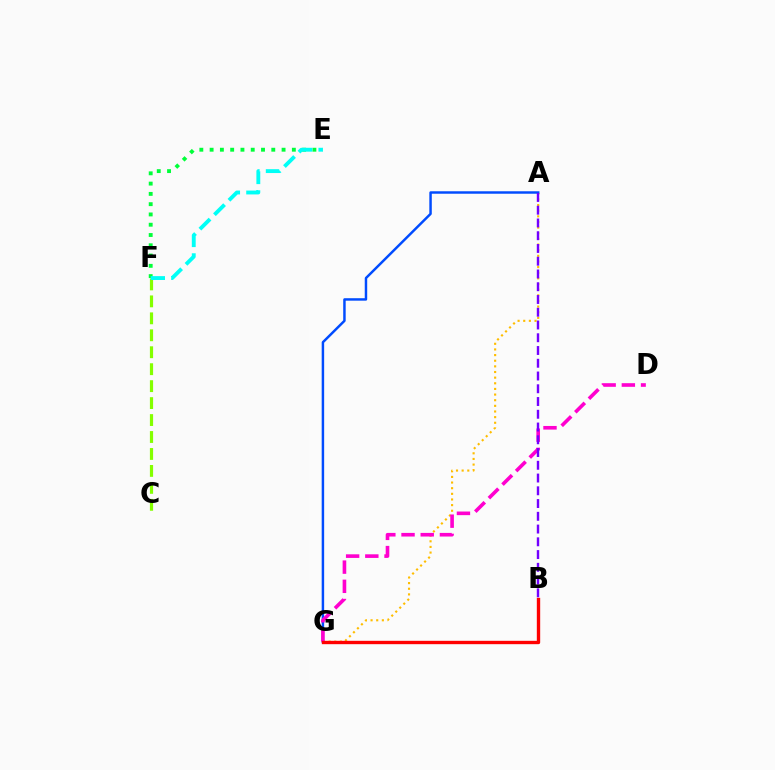{('A', 'G'): [{'color': '#ffbd00', 'line_style': 'dotted', 'thickness': 1.53}, {'color': '#004bff', 'line_style': 'solid', 'thickness': 1.77}], ('C', 'F'): [{'color': '#84ff00', 'line_style': 'dashed', 'thickness': 2.3}], ('D', 'G'): [{'color': '#ff00cf', 'line_style': 'dashed', 'thickness': 2.61}], ('E', 'F'): [{'color': '#00ff39', 'line_style': 'dotted', 'thickness': 2.79}, {'color': '#00fff6', 'line_style': 'dashed', 'thickness': 2.78}], ('A', 'B'): [{'color': '#7200ff', 'line_style': 'dashed', 'thickness': 1.73}], ('B', 'G'): [{'color': '#ff0000', 'line_style': 'solid', 'thickness': 2.42}]}